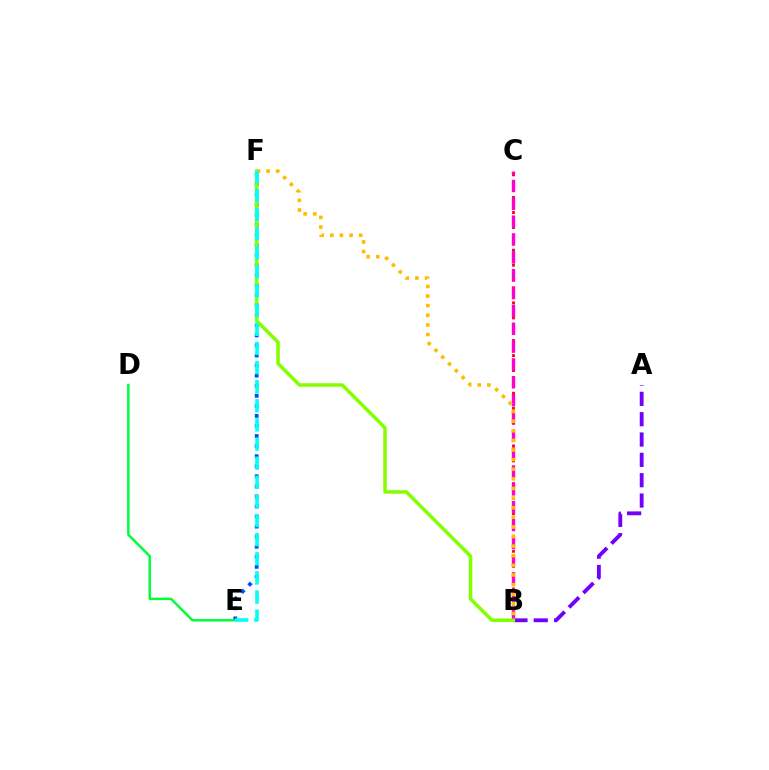{('B', 'C'): [{'color': '#ff0000', 'line_style': 'dotted', 'thickness': 2.05}, {'color': '#ff00cf', 'line_style': 'dashed', 'thickness': 2.42}], ('A', 'B'): [{'color': '#7200ff', 'line_style': 'dashed', 'thickness': 2.76}], ('E', 'F'): [{'color': '#004bff', 'line_style': 'dotted', 'thickness': 2.73}, {'color': '#00fff6', 'line_style': 'dashed', 'thickness': 2.6}], ('D', 'E'): [{'color': '#00ff39', 'line_style': 'solid', 'thickness': 1.78}], ('B', 'F'): [{'color': '#ffbd00', 'line_style': 'dotted', 'thickness': 2.61}, {'color': '#84ff00', 'line_style': 'solid', 'thickness': 2.54}]}